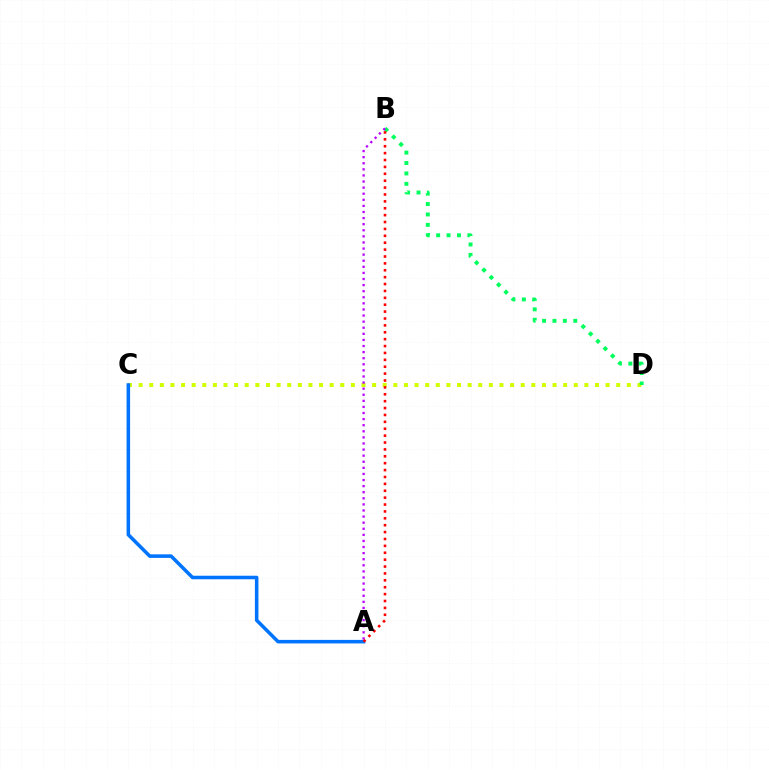{('C', 'D'): [{'color': '#d1ff00', 'line_style': 'dotted', 'thickness': 2.88}], ('B', 'D'): [{'color': '#00ff5c', 'line_style': 'dotted', 'thickness': 2.83}], ('A', 'B'): [{'color': '#b900ff', 'line_style': 'dotted', 'thickness': 1.66}, {'color': '#ff0000', 'line_style': 'dotted', 'thickness': 1.87}], ('A', 'C'): [{'color': '#0074ff', 'line_style': 'solid', 'thickness': 2.55}]}